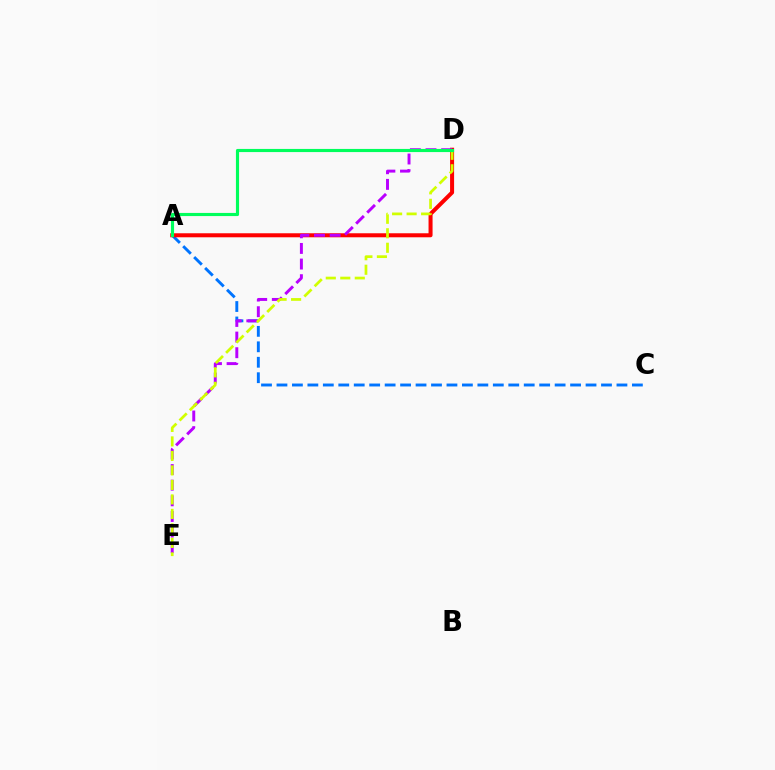{('A', 'C'): [{'color': '#0074ff', 'line_style': 'dashed', 'thickness': 2.1}], ('A', 'D'): [{'color': '#ff0000', 'line_style': 'solid', 'thickness': 2.89}, {'color': '#00ff5c', 'line_style': 'solid', 'thickness': 2.26}], ('D', 'E'): [{'color': '#b900ff', 'line_style': 'dashed', 'thickness': 2.12}, {'color': '#d1ff00', 'line_style': 'dashed', 'thickness': 1.97}]}